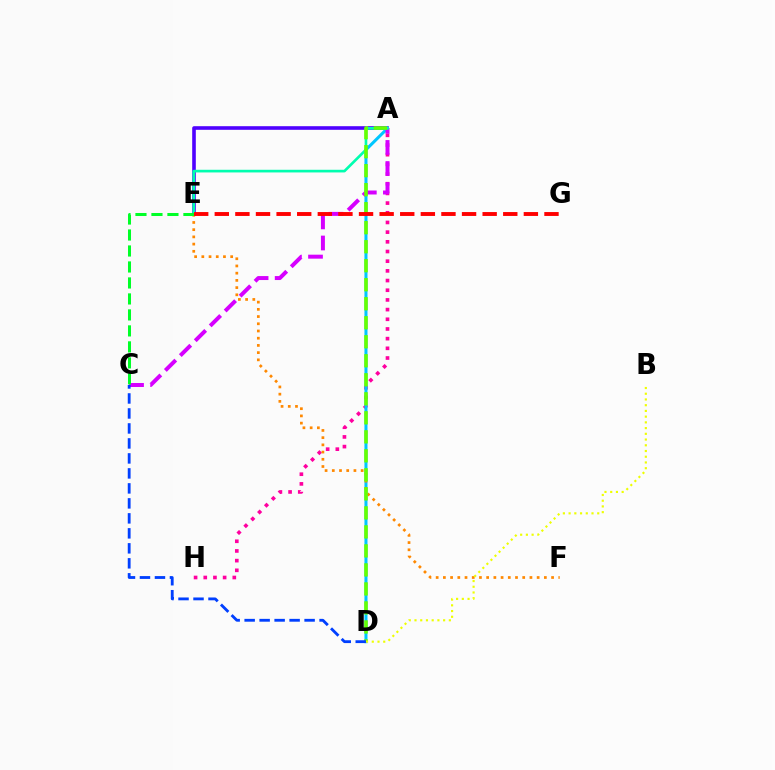{('A', 'H'): [{'color': '#ff00a0', 'line_style': 'dotted', 'thickness': 2.63}], ('A', 'E'): [{'color': '#4f00ff', 'line_style': 'solid', 'thickness': 2.6}, {'color': '#00ffaf', 'line_style': 'solid', 'thickness': 1.91}], ('A', 'D'): [{'color': '#00c7ff', 'line_style': 'solid', 'thickness': 2.2}, {'color': '#66ff00', 'line_style': 'dashed', 'thickness': 2.58}], ('E', 'F'): [{'color': '#ff8800', 'line_style': 'dotted', 'thickness': 1.96}], ('A', 'C'): [{'color': '#d600ff', 'line_style': 'dashed', 'thickness': 2.86}], ('C', 'E'): [{'color': '#00ff27', 'line_style': 'dashed', 'thickness': 2.17}], ('C', 'D'): [{'color': '#003fff', 'line_style': 'dashed', 'thickness': 2.04}], ('E', 'G'): [{'color': '#ff0000', 'line_style': 'dashed', 'thickness': 2.8}], ('B', 'D'): [{'color': '#eeff00', 'line_style': 'dotted', 'thickness': 1.56}]}